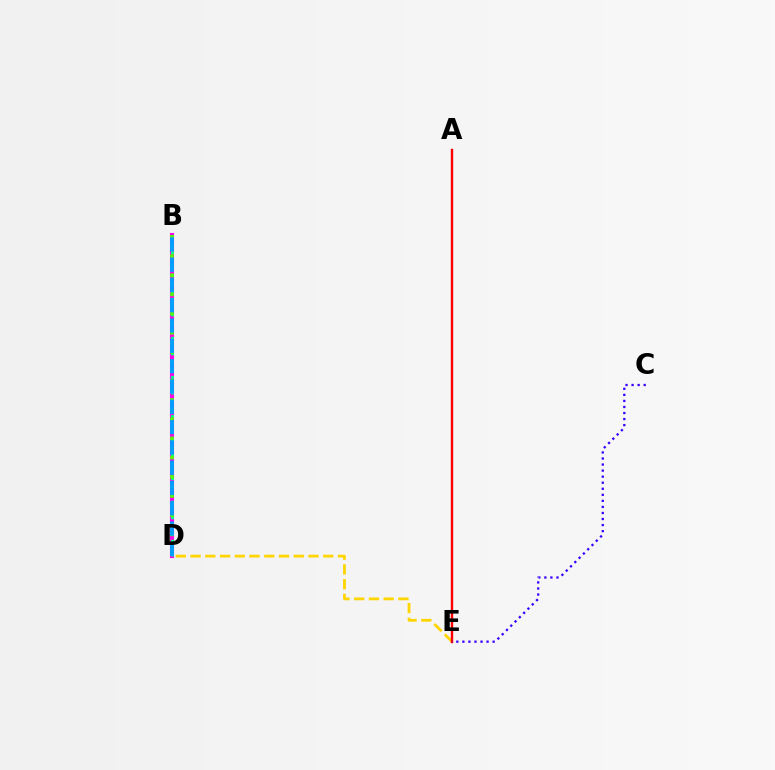{('B', 'D'): [{'color': '#ff00ed', 'line_style': 'solid', 'thickness': 2.94}, {'color': '#00ff86', 'line_style': 'dotted', 'thickness': 2.12}, {'color': '#4fff00', 'line_style': 'dotted', 'thickness': 2.61}, {'color': '#009eff', 'line_style': 'dashed', 'thickness': 2.76}], ('D', 'E'): [{'color': '#ffd500', 'line_style': 'dashed', 'thickness': 2.0}], ('A', 'E'): [{'color': '#ff0000', 'line_style': 'solid', 'thickness': 1.73}], ('C', 'E'): [{'color': '#3700ff', 'line_style': 'dotted', 'thickness': 1.64}]}